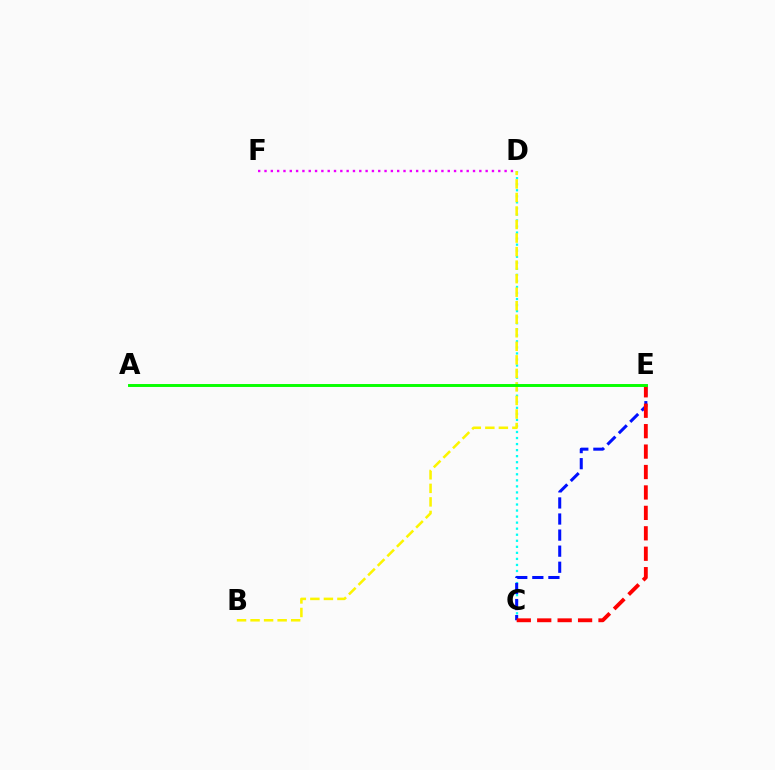{('C', 'D'): [{'color': '#00fff6', 'line_style': 'dotted', 'thickness': 1.64}], ('D', 'F'): [{'color': '#ee00ff', 'line_style': 'dotted', 'thickness': 1.72}], ('B', 'D'): [{'color': '#fcf500', 'line_style': 'dashed', 'thickness': 1.84}], ('C', 'E'): [{'color': '#0010ff', 'line_style': 'dashed', 'thickness': 2.18}, {'color': '#ff0000', 'line_style': 'dashed', 'thickness': 2.78}], ('A', 'E'): [{'color': '#08ff00', 'line_style': 'solid', 'thickness': 2.11}]}